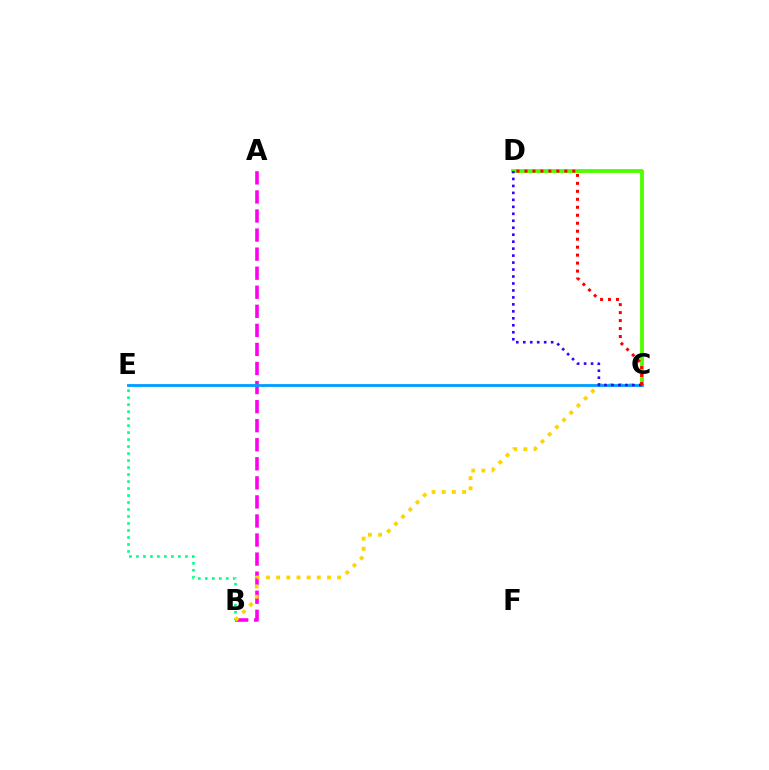{('B', 'E'): [{'color': '#00ff86', 'line_style': 'dotted', 'thickness': 1.9}], ('C', 'D'): [{'color': '#4fff00', 'line_style': 'solid', 'thickness': 2.77}, {'color': '#3700ff', 'line_style': 'dotted', 'thickness': 1.89}, {'color': '#ff0000', 'line_style': 'dotted', 'thickness': 2.17}], ('A', 'B'): [{'color': '#ff00ed', 'line_style': 'dashed', 'thickness': 2.59}], ('B', 'C'): [{'color': '#ffd500', 'line_style': 'dotted', 'thickness': 2.76}], ('C', 'E'): [{'color': '#009eff', 'line_style': 'solid', 'thickness': 2.03}]}